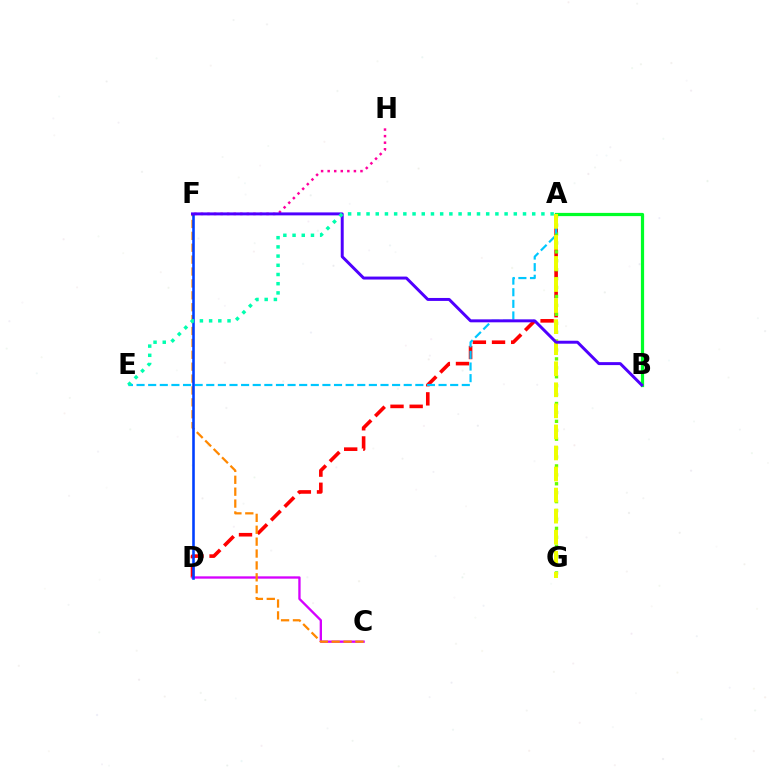{('A', 'D'): [{'color': '#ff0000', 'line_style': 'dashed', 'thickness': 2.6}], ('C', 'D'): [{'color': '#d600ff', 'line_style': 'solid', 'thickness': 1.68}], ('F', 'H'): [{'color': '#ff00a0', 'line_style': 'dotted', 'thickness': 1.78}], ('A', 'B'): [{'color': '#00ff27', 'line_style': 'solid', 'thickness': 2.32}], ('A', 'G'): [{'color': '#66ff00', 'line_style': 'dotted', 'thickness': 2.42}, {'color': '#eeff00', 'line_style': 'dashed', 'thickness': 2.86}], ('C', 'F'): [{'color': '#ff8800', 'line_style': 'dashed', 'thickness': 1.62}], ('A', 'E'): [{'color': '#00c7ff', 'line_style': 'dashed', 'thickness': 1.58}, {'color': '#00ffaf', 'line_style': 'dotted', 'thickness': 2.5}], ('D', 'F'): [{'color': '#003fff', 'line_style': 'solid', 'thickness': 1.86}], ('B', 'F'): [{'color': '#4f00ff', 'line_style': 'solid', 'thickness': 2.13}]}